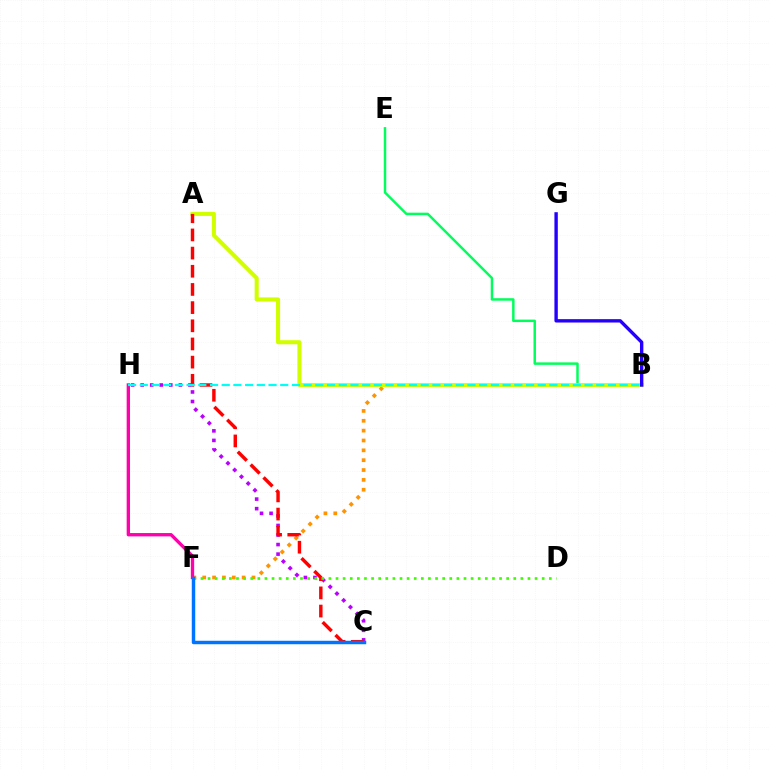{('B', 'F'): [{'color': '#ff9400', 'line_style': 'dotted', 'thickness': 2.68}], ('F', 'H'): [{'color': '#ff00ac', 'line_style': 'solid', 'thickness': 2.4}], ('C', 'H'): [{'color': '#b900ff', 'line_style': 'dotted', 'thickness': 2.59}], ('B', 'E'): [{'color': '#00ff5c', 'line_style': 'solid', 'thickness': 1.78}], ('A', 'B'): [{'color': '#d1ff00', 'line_style': 'solid', 'thickness': 2.93}], ('A', 'C'): [{'color': '#ff0000', 'line_style': 'dashed', 'thickness': 2.47}], ('D', 'F'): [{'color': '#3dff00', 'line_style': 'dotted', 'thickness': 1.93}], ('C', 'F'): [{'color': '#0074ff', 'line_style': 'solid', 'thickness': 2.48}], ('B', 'G'): [{'color': '#2500ff', 'line_style': 'solid', 'thickness': 2.43}], ('B', 'H'): [{'color': '#00fff6', 'line_style': 'dashed', 'thickness': 1.59}]}